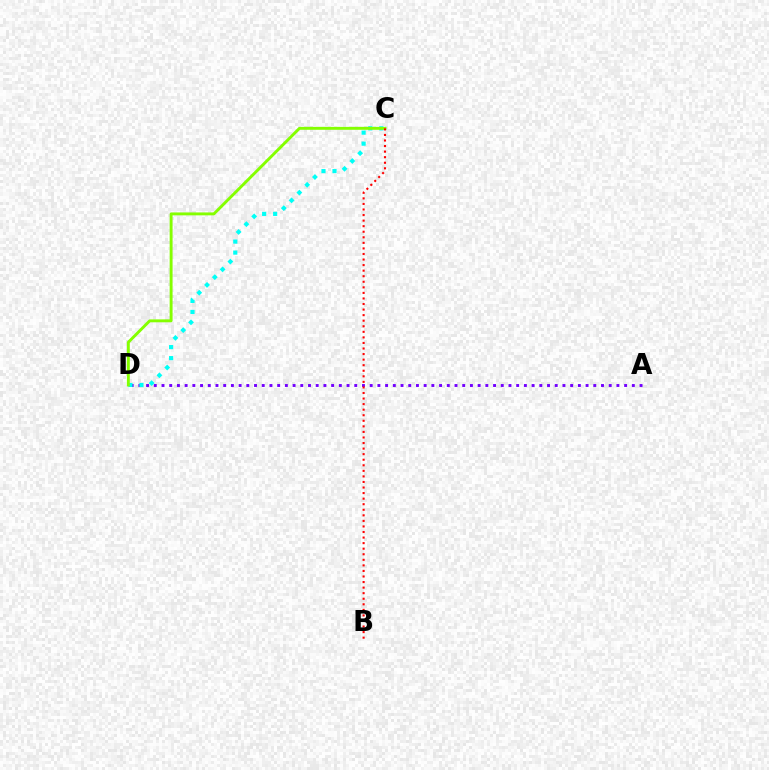{('A', 'D'): [{'color': '#7200ff', 'line_style': 'dotted', 'thickness': 2.09}], ('C', 'D'): [{'color': '#00fff6', 'line_style': 'dotted', 'thickness': 2.99}, {'color': '#84ff00', 'line_style': 'solid', 'thickness': 2.1}], ('B', 'C'): [{'color': '#ff0000', 'line_style': 'dotted', 'thickness': 1.51}]}